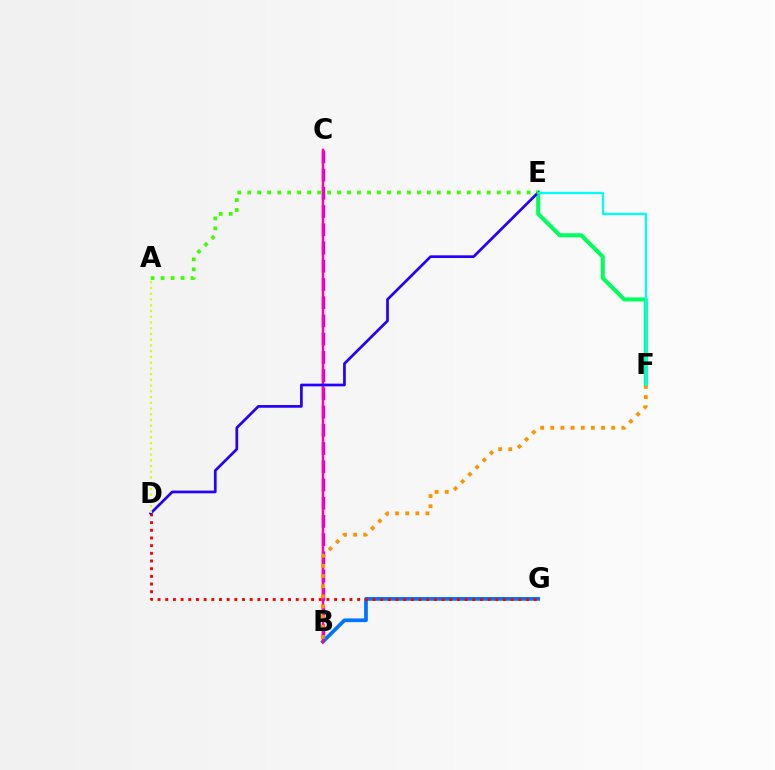{('B', 'C'): [{'color': '#b900ff', 'line_style': 'dashed', 'thickness': 2.48}, {'color': '#ff00ac', 'line_style': 'solid', 'thickness': 1.79}], ('B', 'G'): [{'color': '#0074ff', 'line_style': 'solid', 'thickness': 2.68}], ('E', 'F'): [{'color': '#00ff5c', 'line_style': 'solid', 'thickness': 2.91}, {'color': '#00fff6', 'line_style': 'solid', 'thickness': 1.65}], ('D', 'G'): [{'color': '#ff0000', 'line_style': 'dotted', 'thickness': 2.09}], ('D', 'E'): [{'color': '#2500ff', 'line_style': 'solid', 'thickness': 1.95}], ('A', 'D'): [{'color': '#d1ff00', 'line_style': 'dotted', 'thickness': 1.56}], ('B', 'F'): [{'color': '#ff9400', 'line_style': 'dotted', 'thickness': 2.76}], ('A', 'E'): [{'color': '#3dff00', 'line_style': 'dotted', 'thickness': 2.71}]}